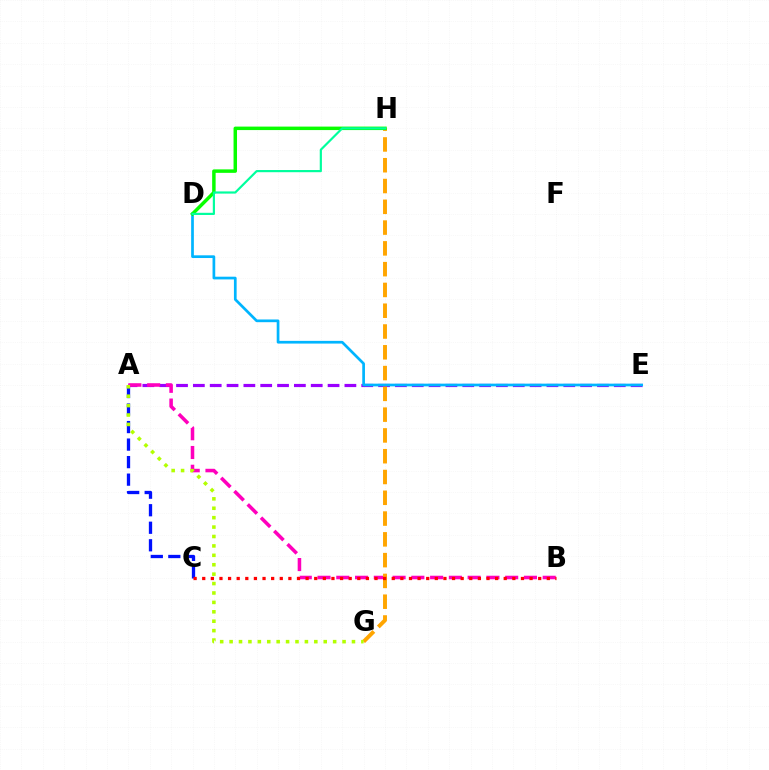{('A', 'E'): [{'color': '#9b00ff', 'line_style': 'dashed', 'thickness': 2.29}], ('A', 'C'): [{'color': '#0010ff', 'line_style': 'dashed', 'thickness': 2.38}], ('A', 'B'): [{'color': '#ff00bd', 'line_style': 'dashed', 'thickness': 2.55}], ('D', 'E'): [{'color': '#00b5ff', 'line_style': 'solid', 'thickness': 1.95}], ('G', 'H'): [{'color': '#ffa500', 'line_style': 'dashed', 'thickness': 2.82}], ('A', 'G'): [{'color': '#b3ff00', 'line_style': 'dotted', 'thickness': 2.56}], ('D', 'H'): [{'color': '#08ff00', 'line_style': 'solid', 'thickness': 2.5}, {'color': '#00ff9d', 'line_style': 'solid', 'thickness': 1.57}], ('B', 'C'): [{'color': '#ff0000', 'line_style': 'dotted', 'thickness': 2.34}]}